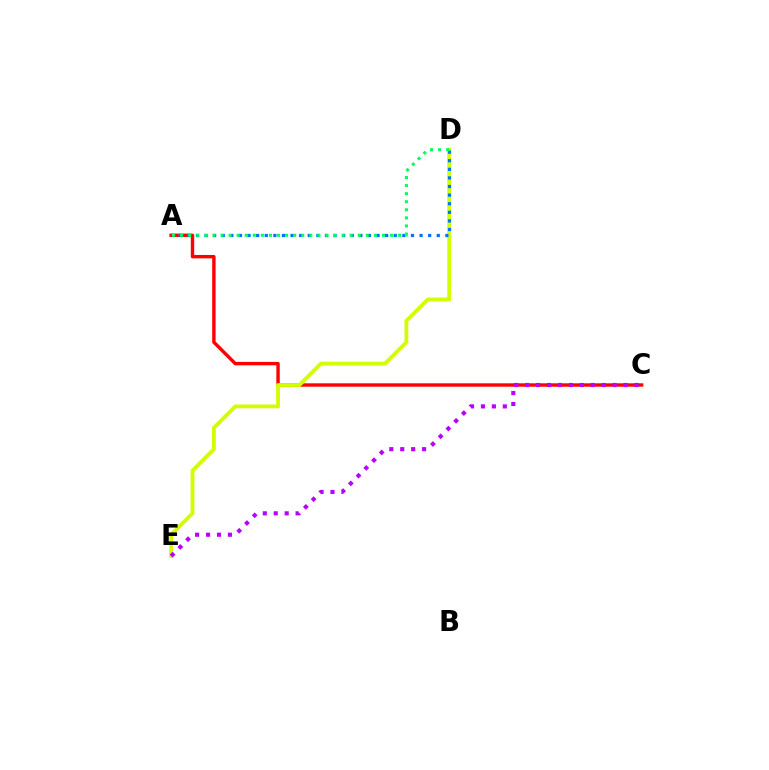{('A', 'C'): [{'color': '#ff0000', 'line_style': 'solid', 'thickness': 2.44}], ('D', 'E'): [{'color': '#d1ff00', 'line_style': 'solid', 'thickness': 2.75}], ('A', 'D'): [{'color': '#0074ff', 'line_style': 'dotted', 'thickness': 2.34}, {'color': '#00ff5c', 'line_style': 'dotted', 'thickness': 2.19}], ('C', 'E'): [{'color': '#b900ff', 'line_style': 'dotted', 'thickness': 2.97}]}